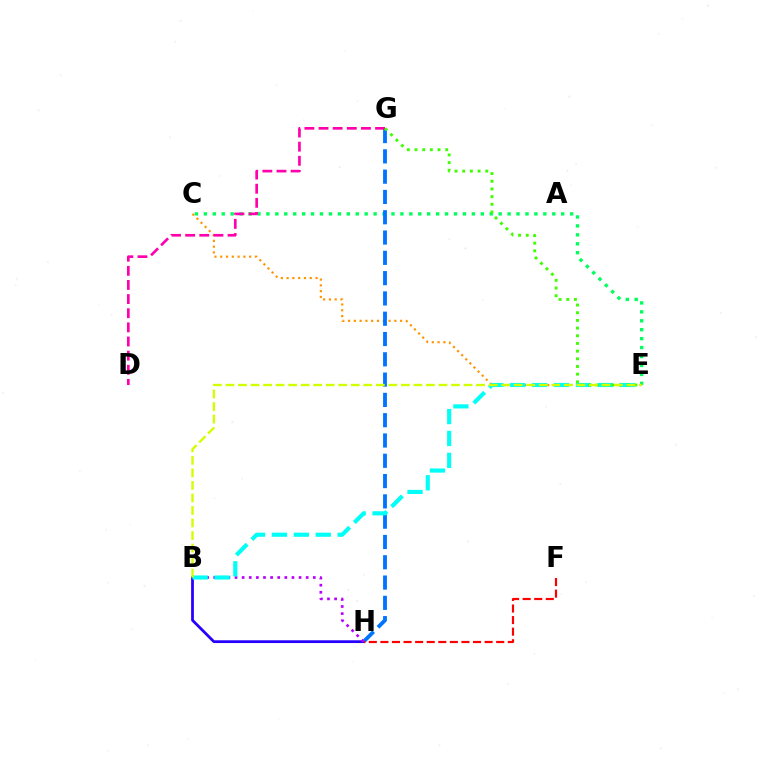{('C', 'E'): [{'color': '#00ff5c', 'line_style': 'dotted', 'thickness': 2.43}, {'color': '#ff9400', 'line_style': 'dotted', 'thickness': 1.57}], ('B', 'H'): [{'color': '#2500ff', 'line_style': 'solid', 'thickness': 1.99}, {'color': '#b900ff', 'line_style': 'dotted', 'thickness': 1.93}], ('G', 'H'): [{'color': '#0074ff', 'line_style': 'dashed', 'thickness': 2.76}], ('F', 'H'): [{'color': '#ff0000', 'line_style': 'dashed', 'thickness': 1.57}], ('B', 'E'): [{'color': '#00fff6', 'line_style': 'dashed', 'thickness': 2.98}, {'color': '#d1ff00', 'line_style': 'dashed', 'thickness': 1.7}], ('D', 'G'): [{'color': '#ff00ac', 'line_style': 'dashed', 'thickness': 1.92}], ('E', 'G'): [{'color': '#3dff00', 'line_style': 'dotted', 'thickness': 2.09}]}